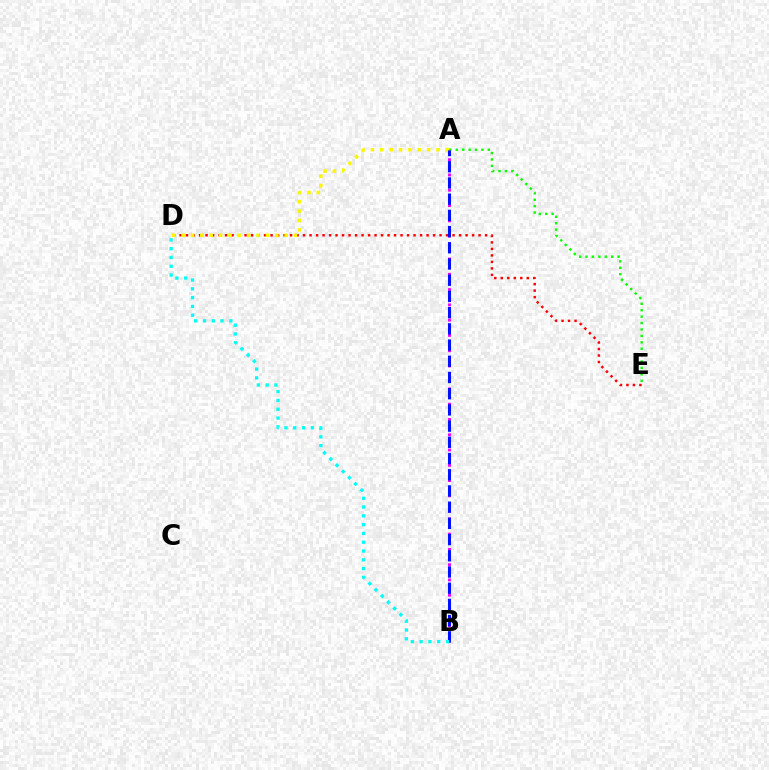{('D', 'E'): [{'color': '#ff0000', 'line_style': 'dotted', 'thickness': 1.77}], ('A', 'D'): [{'color': '#fcf500', 'line_style': 'dotted', 'thickness': 2.55}], ('A', 'B'): [{'color': '#ee00ff', 'line_style': 'dotted', 'thickness': 2.08}, {'color': '#0010ff', 'line_style': 'dashed', 'thickness': 2.2}], ('A', 'E'): [{'color': '#08ff00', 'line_style': 'dotted', 'thickness': 1.74}], ('B', 'D'): [{'color': '#00fff6', 'line_style': 'dotted', 'thickness': 2.39}]}